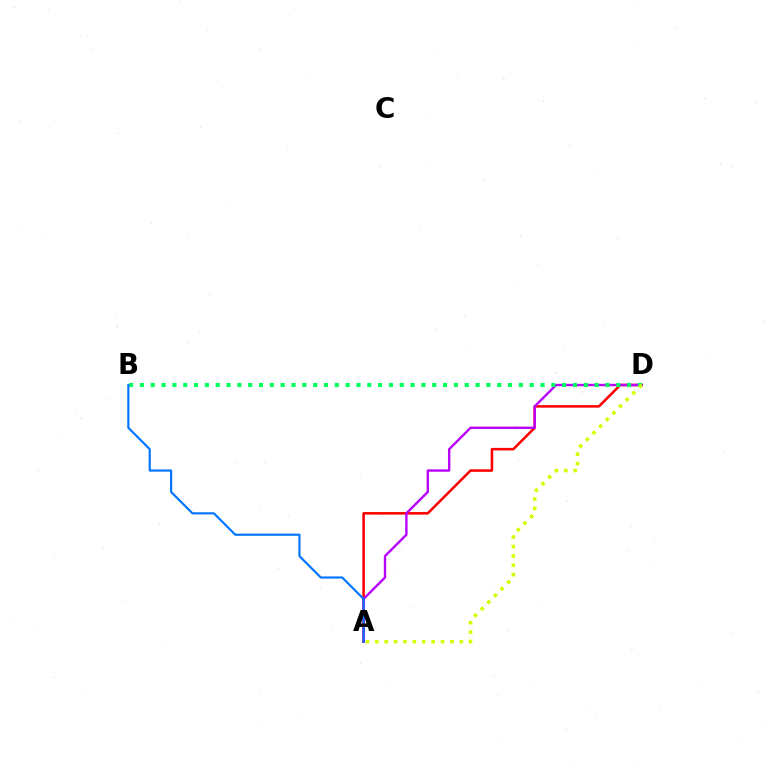{('A', 'D'): [{'color': '#ff0000', 'line_style': 'solid', 'thickness': 1.83}, {'color': '#b900ff', 'line_style': 'solid', 'thickness': 1.71}, {'color': '#d1ff00', 'line_style': 'dotted', 'thickness': 2.55}], ('B', 'D'): [{'color': '#00ff5c', 'line_style': 'dotted', 'thickness': 2.94}], ('A', 'B'): [{'color': '#0074ff', 'line_style': 'solid', 'thickness': 1.55}]}